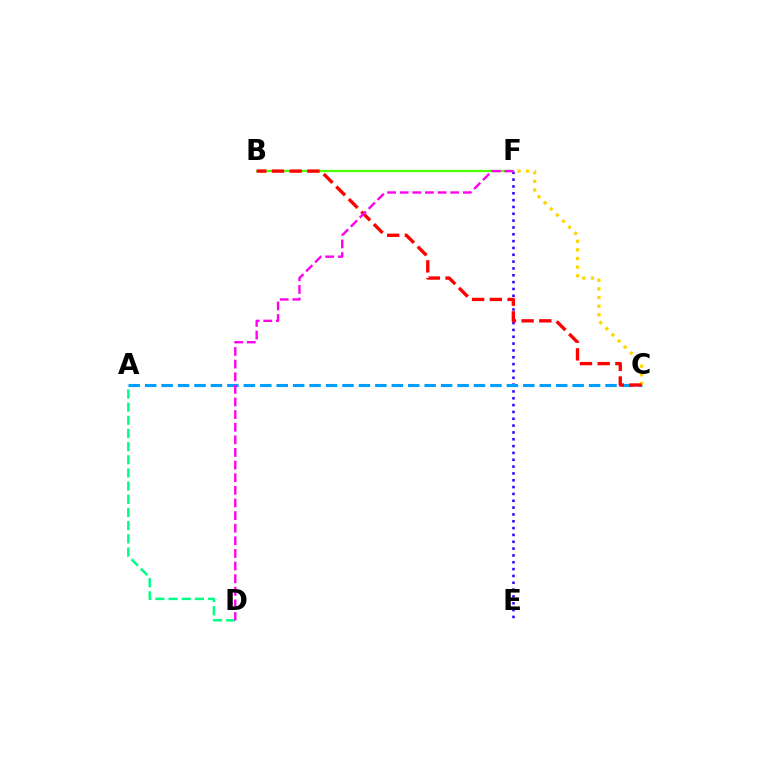{('E', 'F'): [{'color': '#3700ff', 'line_style': 'dotted', 'thickness': 1.86}], ('A', 'C'): [{'color': '#009eff', 'line_style': 'dashed', 'thickness': 2.23}], ('C', 'F'): [{'color': '#ffd500', 'line_style': 'dotted', 'thickness': 2.34}], ('B', 'F'): [{'color': '#4fff00', 'line_style': 'solid', 'thickness': 1.61}], ('A', 'D'): [{'color': '#00ff86', 'line_style': 'dashed', 'thickness': 1.79}], ('B', 'C'): [{'color': '#ff0000', 'line_style': 'dashed', 'thickness': 2.41}], ('D', 'F'): [{'color': '#ff00ed', 'line_style': 'dashed', 'thickness': 1.71}]}